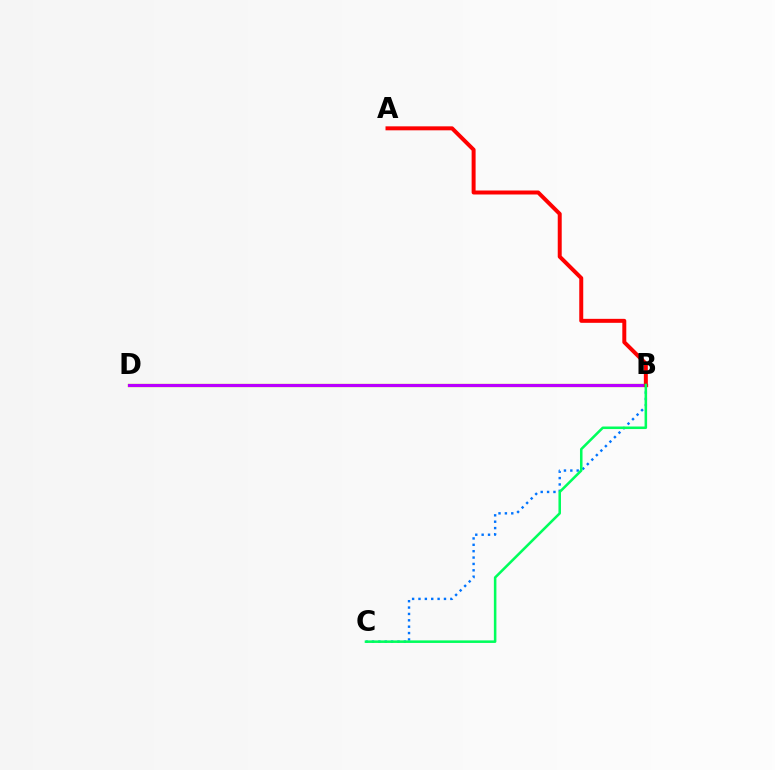{('B', 'D'): [{'color': '#d1ff00', 'line_style': 'solid', 'thickness': 2.4}, {'color': '#b900ff', 'line_style': 'solid', 'thickness': 2.28}], ('B', 'C'): [{'color': '#0074ff', 'line_style': 'dotted', 'thickness': 1.73}, {'color': '#00ff5c', 'line_style': 'solid', 'thickness': 1.83}], ('A', 'B'): [{'color': '#ff0000', 'line_style': 'solid', 'thickness': 2.86}]}